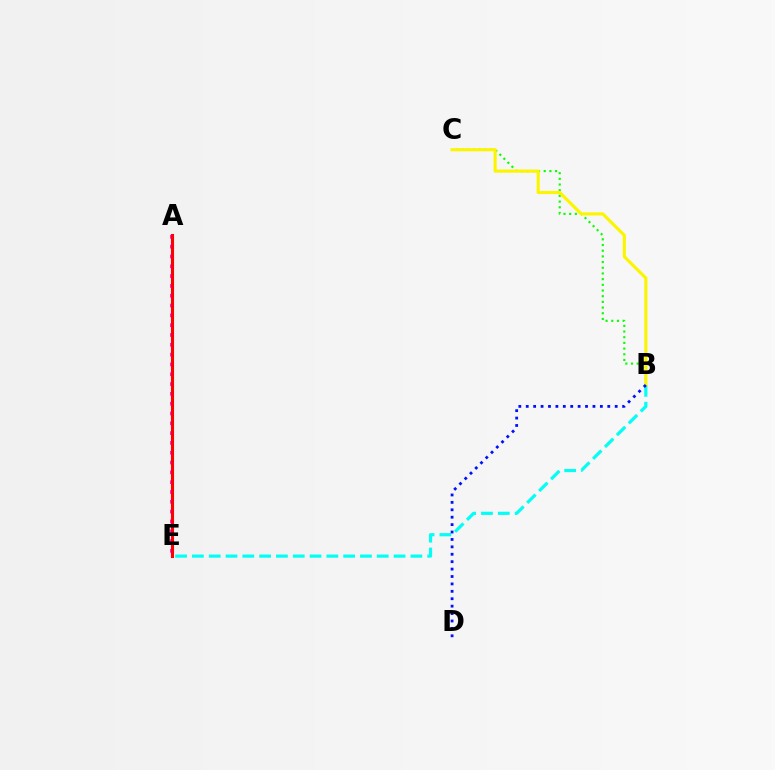{('A', 'E'): [{'color': '#ee00ff', 'line_style': 'dotted', 'thickness': 2.67}, {'color': '#ff0000', 'line_style': 'solid', 'thickness': 2.22}], ('B', 'C'): [{'color': '#08ff00', 'line_style': 'dotted', 'thickness': 1.54}, {'color': '#fcf500', 'line_style': 'solid', 'thickness': 2.25}], ('B', 'E'): [{'color': '#00fff6', 'line_style': 'dashed', 'thickness': 2.28}], ('B', 'D'): [{'color': '#0010ff', 'line_style': 'dotted', 'thickness': 2.01}]}